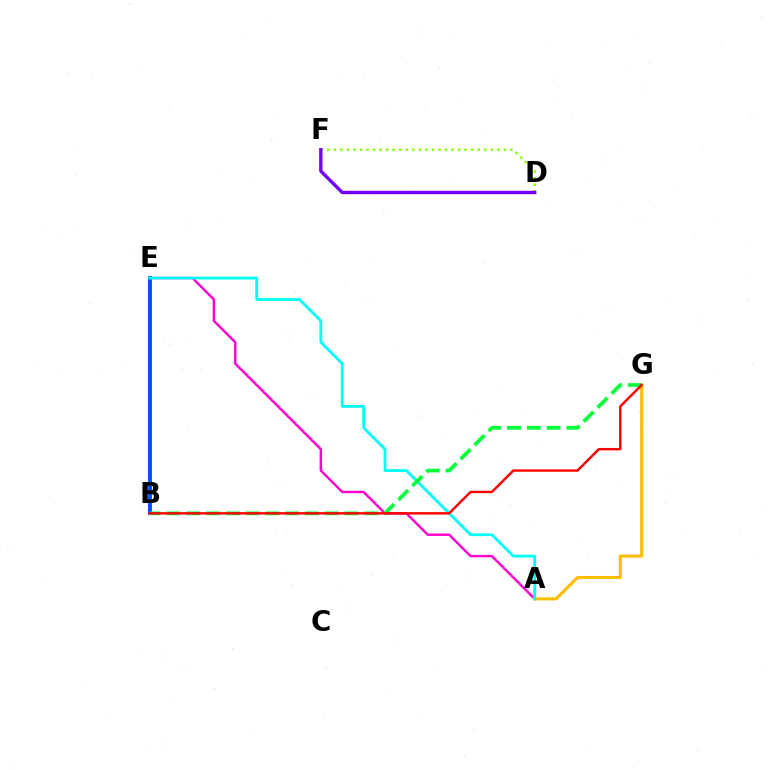{('A', 'E'): [{'color': '#ff00cf', 'line_style': 'solid', 'thickness': 1.75}, {'color': '#00fff6', 'line_style': 'solid', 'thickness': 2.01}], ('B', 'E'): [{'color': '#004bff', 'line_style': 'solid', 'thickness': 2.76}], ('A', 'G'): [{'color': '#ffbd00', 'line_style': 'solid', 'thickness': 2.25}], ('D', 'F'): [{'color': '#84ff00', 'line_style': 'dotted', 'thickness': 1.78}, {'color': '#7200ff', 'line_style': 'solid', 'thickness': 2.44}], ('B', 'G'): [{'color': '#00ff39', 'line_style': 'dashed', 'thickness': 2.69}, {'color': '#ff0000', 'line_style': 'solid', 'thickness': 1.75}]}